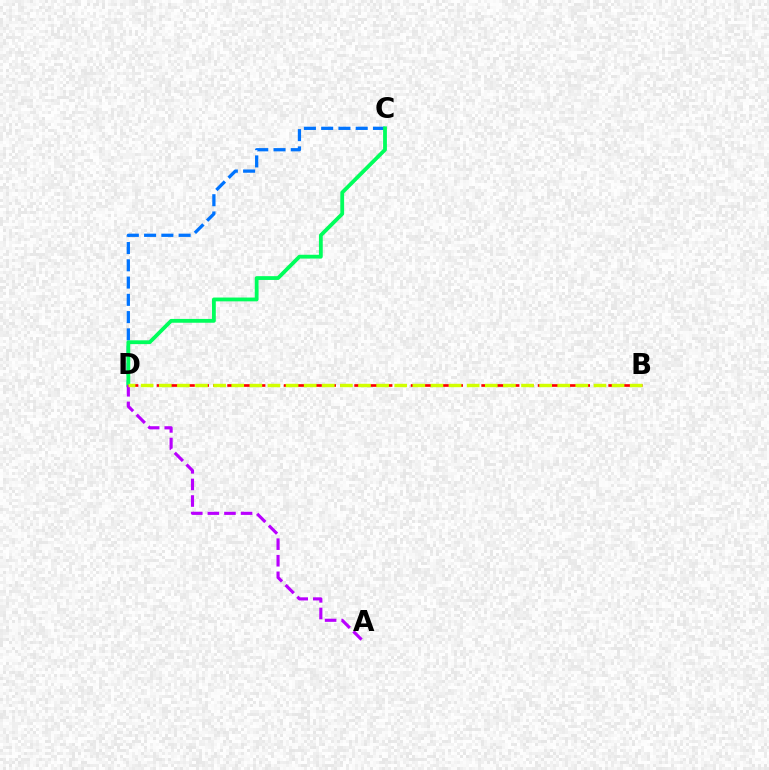{('C', 'D'): [{'color': '#0074ff', 'line_style': 'dashed', 'thickness': 2.35}, {'color': '#00ff5c', 'line_style': 'solid', 'thickness': 2.74}], ('A', 'D'): [{'color': '#b900ff', 'line_style': 'dashed', 'thickness': 2.25}], ('B', 'D'): [{'color': '#ff0000', 'line_style': 'dashed', 'thickness': 1.92}, {'color': '#d1ff00', 'line_style': 'dashed', 'thickness': 2.46}]}